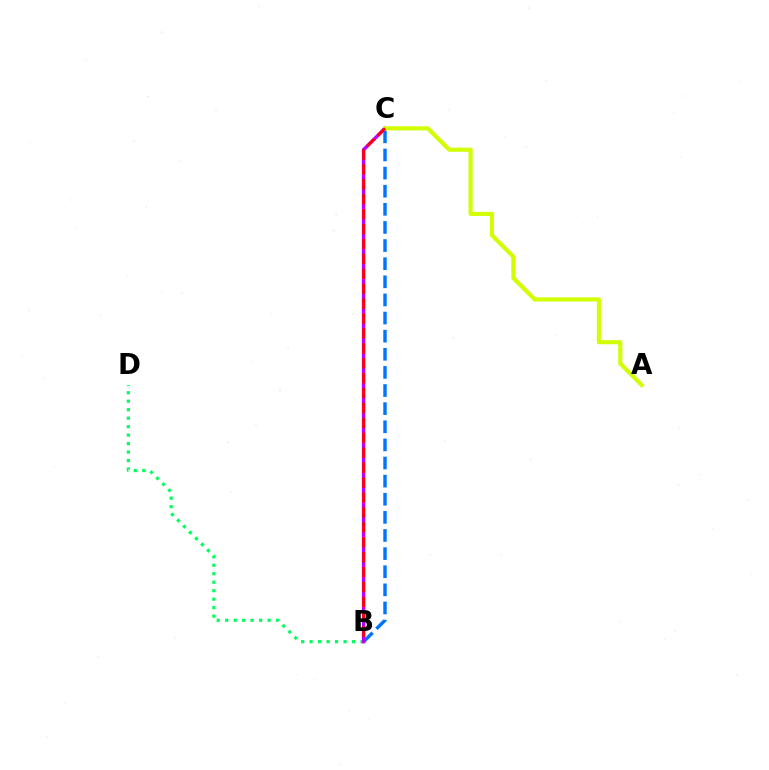{('B', 'C'): [{'color': '#0074ff', 'line_style': 'dashed', 'thickness': 2.46}, {'color': '#b900ff', 'line_style': 'solid', 'thickness': 2.47}, {'color': '#ff0000', 'line_style': 'dashed', 'thickness': 2.03}], ('B', 'D'): [{'color': '#00ff5c', 'line_style': 'dotted', 'thickness': 2.3}], ('A', 'C'): [{'color': '#d1ff00', 'line_style': 'solid', 'thickness': 2.97}]}